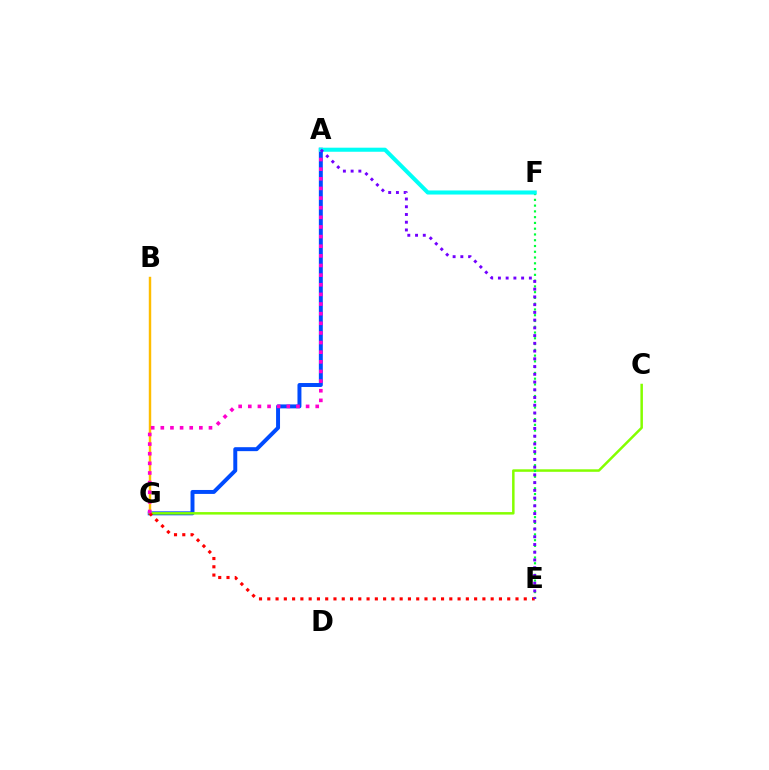{('A', 'G'): [{'color': '#004bff', 'line_style': 'solid', 'thickness': 2.85}, {'color': '#ff00cf', 'line_style': 'dotted', 'thickness': 2.62}], ('B', 'G'): [{'color': '#ffbd00', 'line_style': 'solid', 'thickness': 1.76}], ('C', 'G'): [{'color': '#84ff00', 'line_style': 'solid', 'thickness': 1.8}], ('E', 'F'): [{'color': '#00ff39', 'line_style': 'dotted', 'thickness': 1.57}], ('E', 'G'): [{'color': '#ff0000', 'line_style': 'dotted', 'thickness': 2.25}], ('A', 'F'): [{'color': '#00fff6', 'line_style': 'solid', 'thickness': 2.92}], ('A', 'E'): [{'color': '#7200ff', 'line_style': 'dotted', 'thickness': 2.1}]}